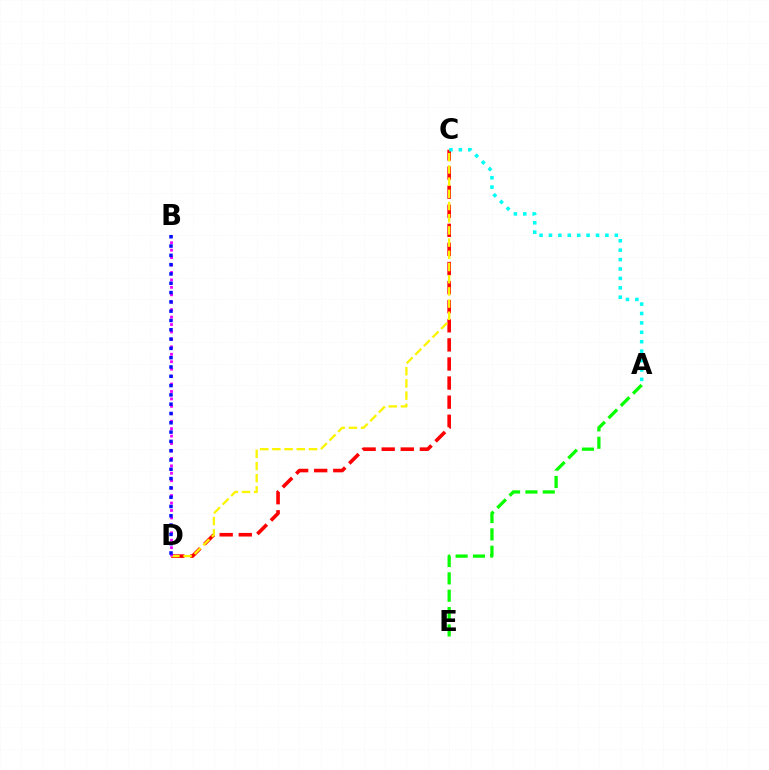{('C', 'D'): [{'color': '#ff0000', 'line_style': 'dashed', 'thickness': 2.59}, {'color': '#fcf500', 'line_style': 'dashed', 'thickness': 1.66}], ('A', 'C'): [{'color': '#00fff6', 'line_style': 'dotted', 'thickness': 2.56}], ('B', 'D'): [{'color': '#ee00ff', 'line_style': 'dotted', 'thickness': 2.02}, {'color': '#0010ff', 'line_style': 'dotted', 'thickness': 2.53}], ('A', 'E'): [{'color': '#08ff00', 'line_style': 'dashed', 'thickness': 2.36}]}